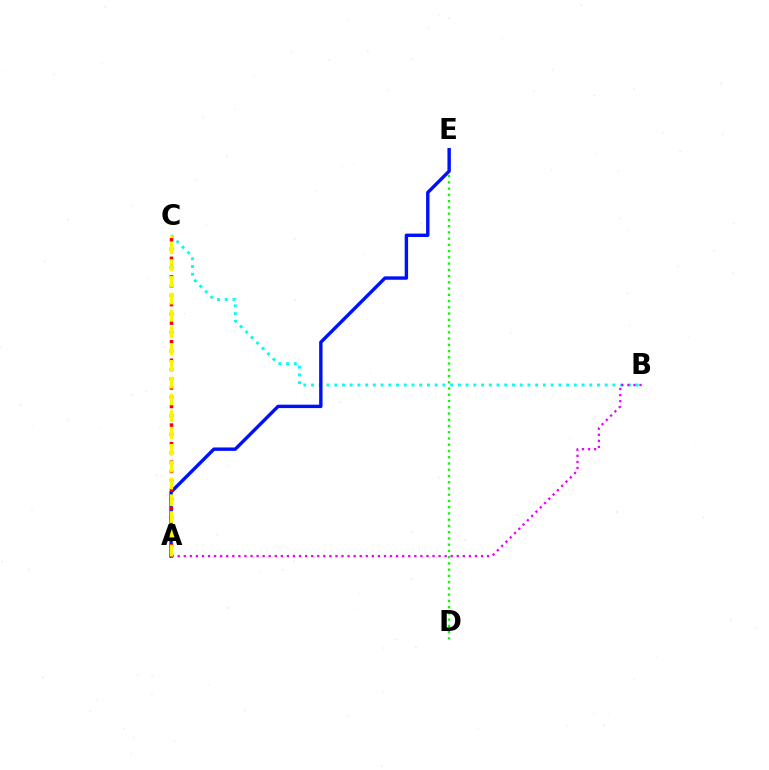{('D', 'E'): [{'color': '#08ff00', 'line_style': 'dotted', 'thickness': 1.7}], ('B', 'C'): [{'color': '#00fff6', 'line_style': 'dotted', 'thickness': 2.1}], ('A', 'E'): [{'color': '#0010ff', 'line_style': 'solid', 'thickness': 2.45}], ('A', 'B'): [{'color': '#ee00ff', 'line_style': 'dotted', 'thickness': 1.65}], ('A', 'C'): [{'color': '#ff0000', 'line_style': 'dotted', 'thickness': 2.52}, {'color': '#fcf500', 'line_style': 'dashed', 'thickness': 2.28}]}